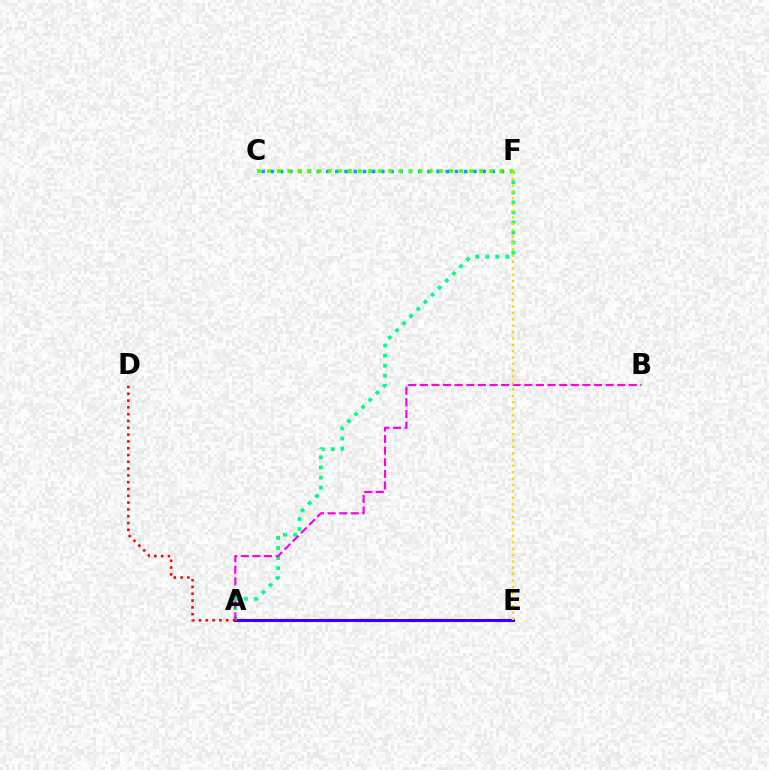{('C', 'F'): [{'color': '#009eff', 'line_style': 'dotted', 'thickness': 2.5}, {'color': '#4fff00', 'line_style': 'dotted', 'thickness': 2.75}], ('A', 'E'): [{'color': '#3700ff', 'line_style': 'solid', 'thickness': 2.22}], ('A', 'F'): [{'color': '#00ff86', 'line_style': 'dotted', 'thickness': 2.74}], ('A', 'B'): [{'color': '#ff00ed', 'line_style': 'dashed', 'thickness': 1.58}], ('A', 'D'): [{'color': '#ff0000', 'line_style': 'dotted', 'thickness': 1.85}], ('E', 'F'): [{'color': '#ffd500', 'line_style': 'dotted', 'thickness': 1.73}]}